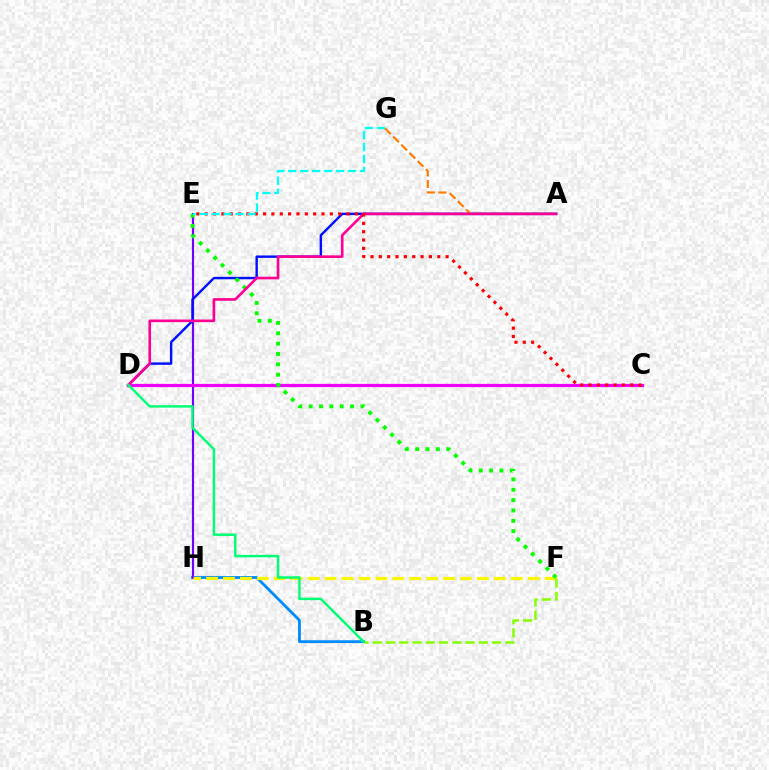{('B', 'H'): [{'color': '#008cff', 'line_style': 'solid', 'thickness': 2.03}], ('E', 'H'): [{'color': '#7200ff', 'line_style': 'solid', 'thickness': 1.56}], ('A', 'D'): [{'color': '#0010ff', 'line_style': 'solid', 'thickness': 1.75}, {'color': '#ff0094', 'line_style': 'solid', 'thickness': 1.9}], ('C', 'D'): [{'color': '#ee00ff', 'line_style': 'solid', 'thickness': 2.33}], ('F', 'H'): [{'color': '#fcf500', 'line_style': 'dashed', 'thickness': 2.3}], ('B', 'F'): [{'color': '#84ff00', 'line_style': 'dashed', 'thickness': 1.8}], ('E', 'F'): [{'color': '#08ff00', 'line_style': 'dotted', 'thickness': 2.81}], ('A', 'G'): [{'color': '#ff7c00', 'line_style': 'dashed', 'thickness': 1.57}], ('C', 'E'): [{'color': '#ff0000', 'line_style': 'dotted', 'thickness': 2.27}], ('E', 'G'): [{'color': '#00fff6', 'line_style': 'dashed', 'thickness': 1.63}], ('B', 'D'): [{'color': '#00ff74', 'line_style': 'solid', 'thickness': 1.77}]}